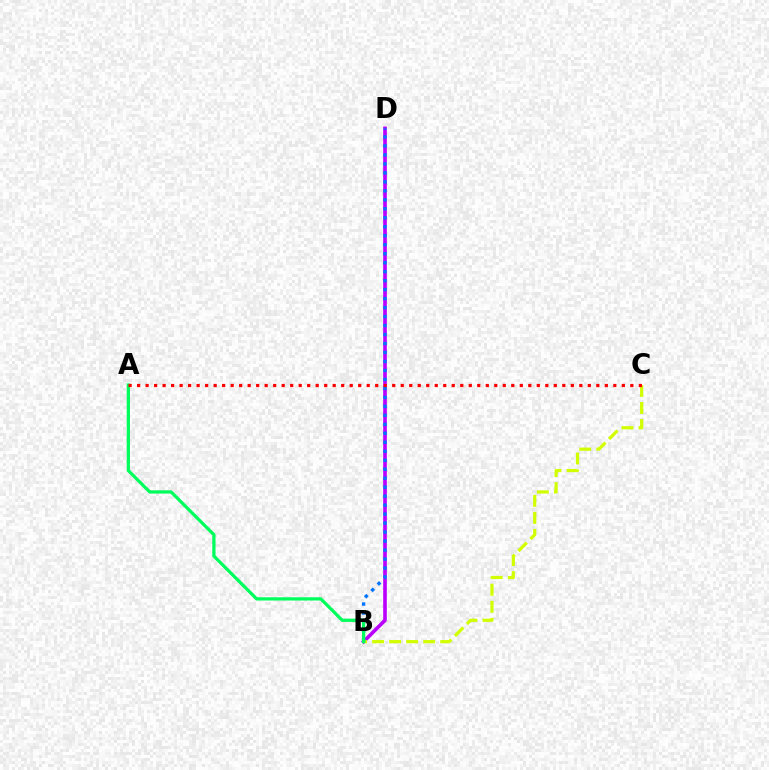{('B', 'D'): [{'color': '#b900ff', 'line_style': 'solid', 'thickness': 2.62}, {'color': '#0074ff', 'line_style': 'dotted', 'thickness': 2.44}], ('B', 'C'): [{'color': '#d1ff00', 'line_style': 'dashed', 'thickness': 2.31}], ('A', 'B'): [{'color': '#00ff5c', 'line_style': 'solid', 'thickness': 2.35}], ('A', 'C'): [{'color': '#ff0000', 'line_style': 'dotted', 'thickness': 2.31}]}